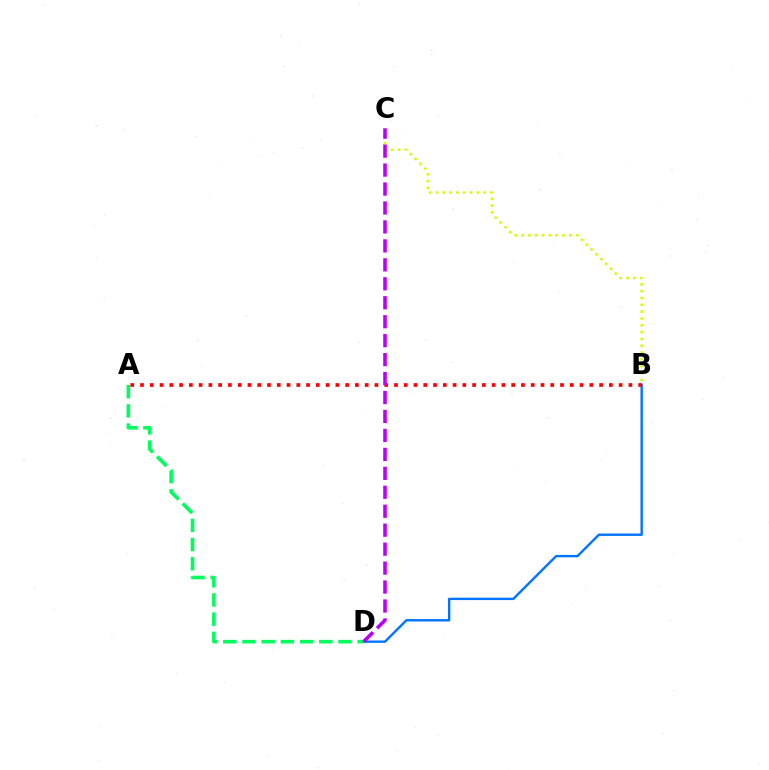{('B', 'D'): [{'color': '#0074ff', 'line_style': 'solid', 'thickness': 1.71}], ('B', 'C'): [{'color': '#d1ff00', 'line_style': 'dotted', 'thickness': 1.85}], ('A', 'D'): [{'color': '#00ff5c', 'line_style': 'dashed', 'thickness': 2.61}], ('A', 'B'): [{'color': '#ff0000', 'line_style': 'dotted', 'thickness': 2.65}], ('C', 'D'): [{'color': '#b900ff', 'line_style': 'dashed', 'thickness': 2.57}]}